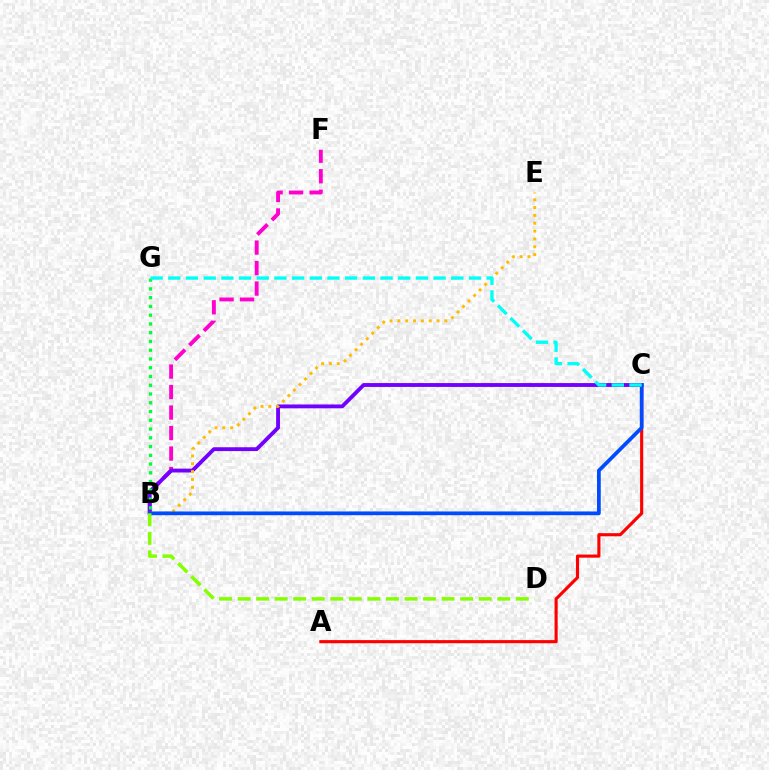{('B', 'F'): [{'color': '#ff00cf', 'line_style': 'dashed', 'thickness': 2.78}], ('B', 'C'): [{'color': '#7200ff', 'line_style': 'solid', 'thickness': 2.77}, {'color': '#004bff', 'line_style': 'solid', 'thickness': 2.7}], ('B', 'E'): [{'color': '#ffbd00', 'line_style': 'dotted', 'thickness': 2.13}], ('B', 'G'): [{'color': '#00ff39', 'line_style': 'dotted', 'thickness': 2.38}], ('A', 'C'): [{'color': '#ff0000', 'line_style': 'solid', 'thickness': 2.24}], ('B', 'D'): [{'color': '#84ff00', 'line_style': 'dashed', 'thickness': 2.52}], ('C', 'G'): [{'color': '#00fff6', 'line_style': 'dashed', 'thickness': 2.4}]}